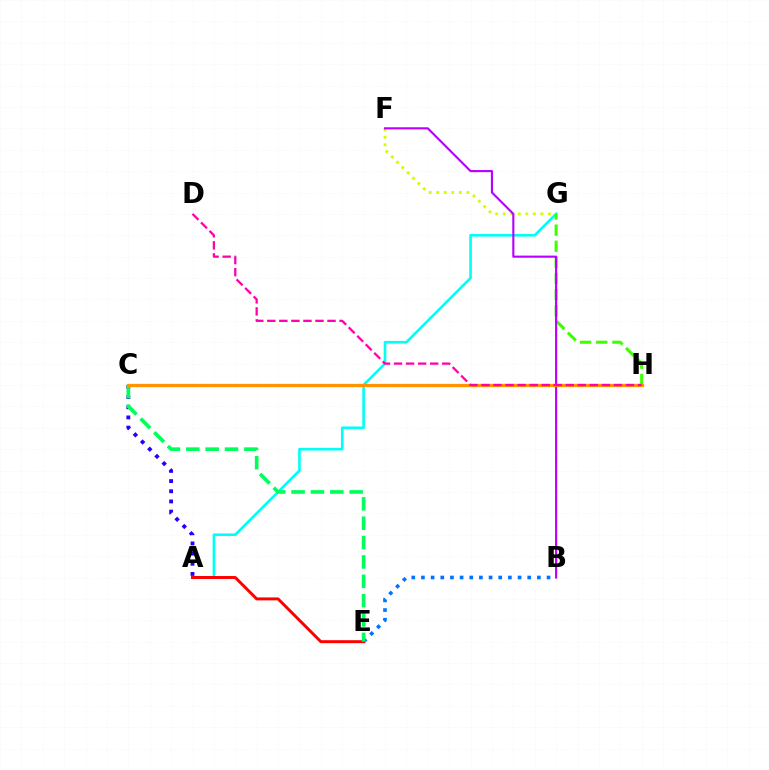{('B', 'E'): [{'color': '#0074ff', 'line_style': 'dotted', 'thickness': 2.63}], ('F', 'G'): [{'color': '#d1ff00', 'line_style': 'dotted', 'thickness': 2.05}], ('A', 'G'): [{'color': '#00fff6', 'line_style': 'solid', 'thickness': 1.88}], ('A', 'E'): [{'color': '#ff0000', 'line_style': 'solid', 'thickness': 2.13}], ('G', 'H'): [{'color': '#3dff00', 'line_style': 'dashed', 'thickness': 2.19}], ('B', 'F'): [{'color': '#b900ff', 'line_style': 'solid', 'thickness': 1.53}], ('A', 'C'): [{'color': '#2500ff', 'line_style': 'dotted', 'thickness': 2.76}], ('C', 'E'): [{'color': '#00ff5c', 'line_style': 'dashed', 'thickness': 2.63}], ('C', 'H'): [{'color': '#ff9400', 'line_style': 'solid', 'thickness': 2.35}], ('D', 'H'): [{'color': '#ff00ac', 'line_style': 'dashed', 'thickness': 1.64}]}